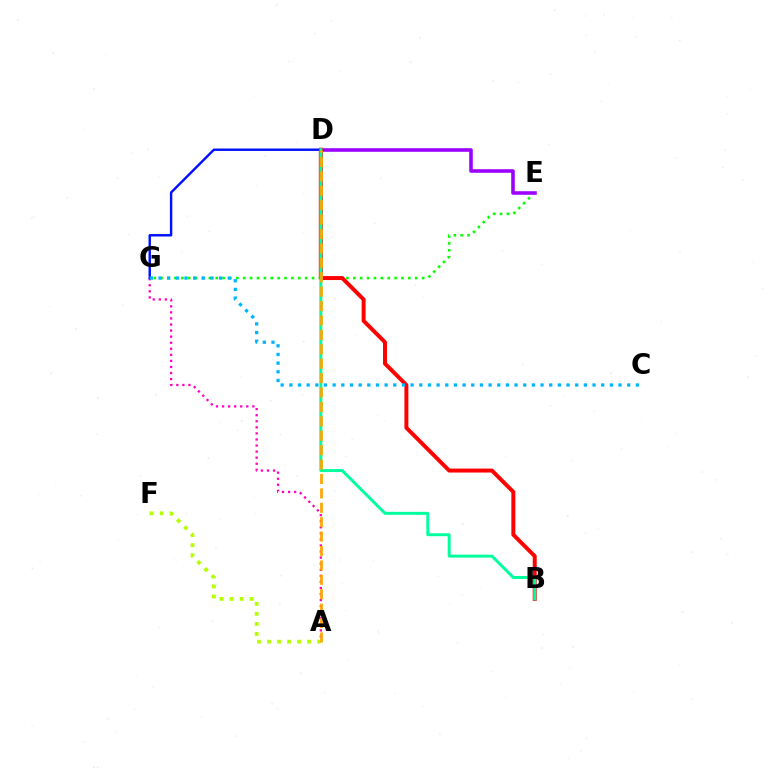{('E', 'G'): [{'color': '#08ff00', 'line_style': 'dotted', 'thickness': 1.87}], ('D', 'E'): [{'color': '#9b00ff', 'line_style': 'solid', 'thickness': 2.58}], ('B', 'D'): [{'color': '#ff0000', 'line_style': 'solid', 'thickness': 2.85}, {'color': '#00ff9d', 'line_style': 'solid', 'thickness': 2.13}], ('A', 'G'): [{'color': '#ff00bd', 'line_style': 'dotted', 'thickness': 1.65}], ('D', 'G'): [{'color': '#0010ff', 'line_style': 'solid', 'thickness': 1.74}], ('C', 'G'): [{'color': '#00b5ff', 'line_style': 'dotted', 'thickness': 2.35}], ('A', 'F'): [{'color': '#b3ff00', 'line_style': 'dotted', 'thickness': 2.73}], ('A', 'D'): [{'color': '#ffa500', 'line_style': 'dashed', 'thickness': 1.96}]}